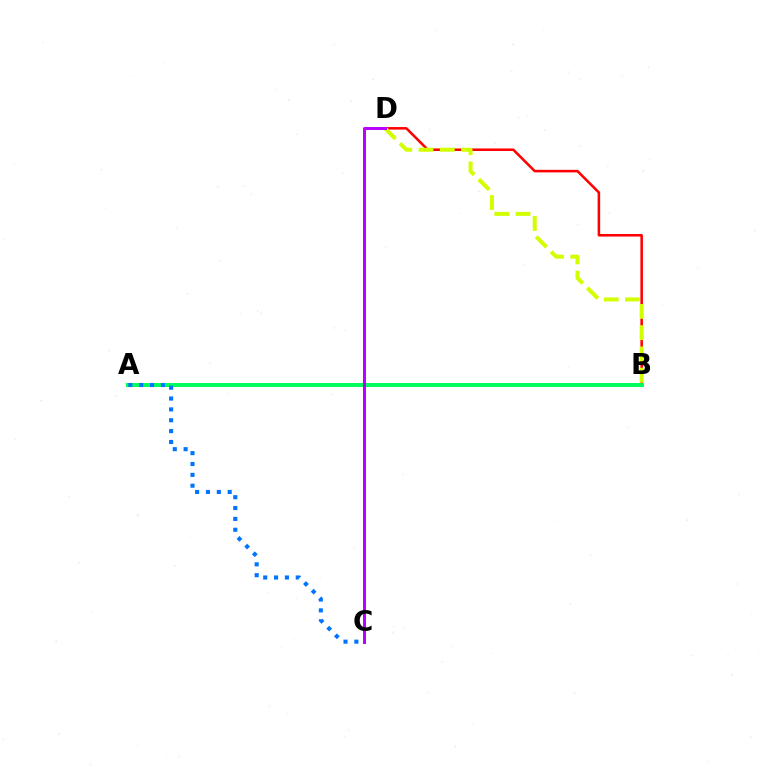{('B', 'D'): [{'color': '#ff0000', 'line_style': 'solid', 'thickness': 1.83}, {'color': '#d1ff00', 'line_style': 'dashed', 'thickness': 2.88}], ('A', 'B'): [{'color': '#00ff5c', 'line_style': 'solid', 'thickness': 2.86}], ('A', 'C'): [{'color': '#0074ff', 'line_style': 'dotted', 'thickness': 2.95}], ('C', 'D'): [{'color': '#b900ff', 'line_style': 'solid', 'thickness': 2.14}]}